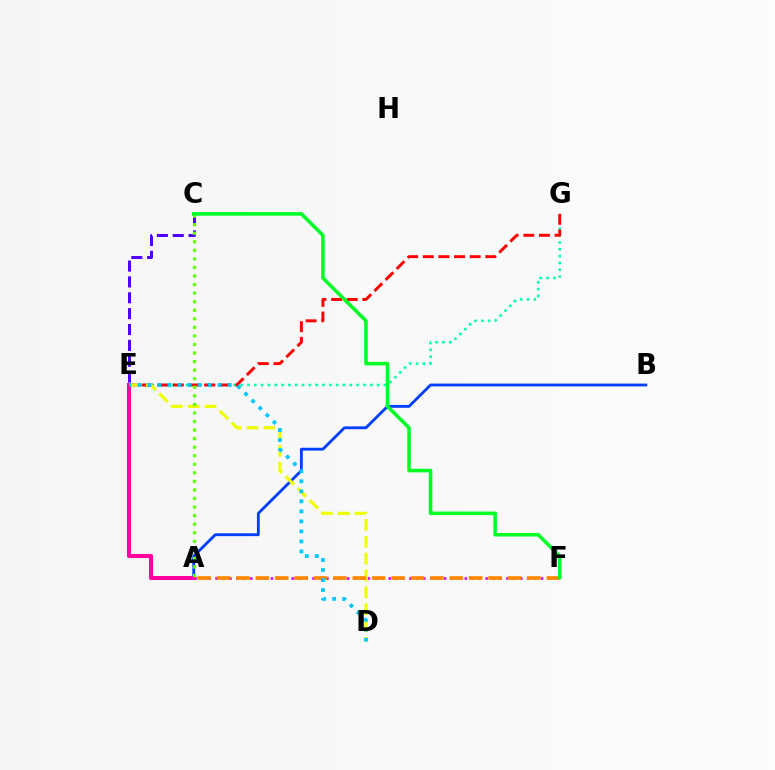{('A', 'B'): [{'color': '#003fff', 'line_style': 'solid', 'thickness': 2.04}], ('E', 'G'): [{'color': '#00ffaf', 'line_style': 'dotted', 'thickness': 1.85}, {'color': '#ff0000', 'line_style': 'dashed', 'thickness': 2.12}], ('A', 'F'): [{'color': '#d600ff', 'line_style': 'dotted', 'thickness': 1.88}, {'color': '#ff8800', 'line_style': 'dashed', 'thickness': 2.63}], ('C', 'E'): [{'color': '#4f00ff', 'line_style': 'dashed', 'thickness': 2.15}], ('D', 'E'): [{'color': '#eeff00', 'line_style': 'dashed', 'thickness': 2.29}, {'color': '#00c7ff', 'line_style': 'dotted', 'thickness': 2.72}], ('A', 'E'): [{'color': '#ff00a0', 'line_style': 'solid', 'thickness': 2.91}], ('A', 'C'): [{'color': '#66ff00', 'line_style': 'dotted', 'thickness': 2.33}], ('C', 'F'): [{'color': '#00ff27', 'line_style': 'solid', 'thickness': 2.56}]}